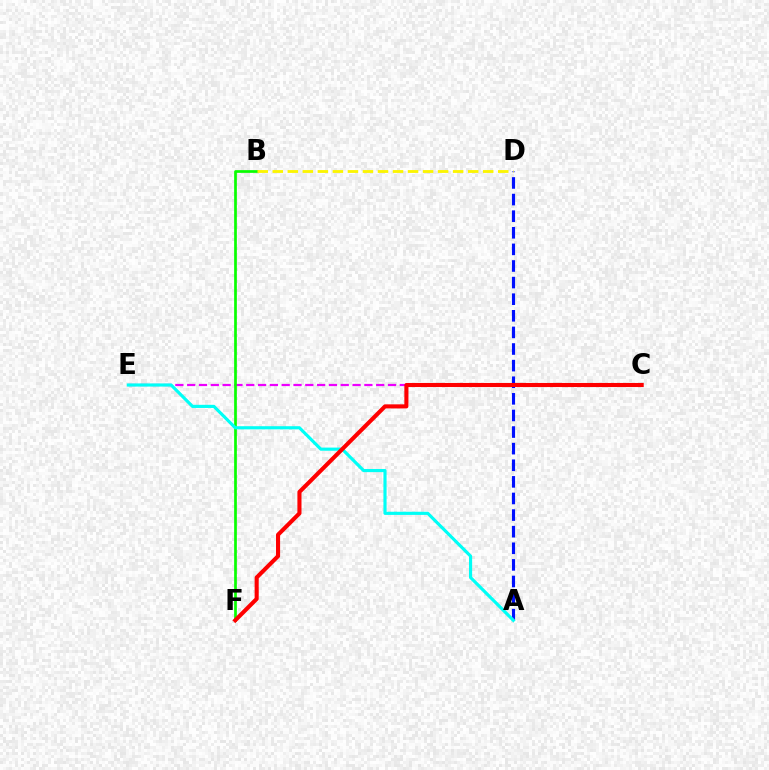{('A', 'D'): [{'color': '#0010ff', 'line_style': 'dashed', 'thickness': 2.26}], ('C', 'E'): [{'color': '#ee00ff', 'line_style': 'dashed', 'thickness': 1.6}], ('B', 'F'): [{'color': '#08ff00', 'line_style': 'solid', 'thickness': 1.95}], ('B', 'D'): [{'color': '#fcf500', 'line_style': 'dashed', 'thickness': 2.04}], ('A', 'E'): [{'color': '#00fff6', 'line_style': 'solid', 'thickness': 2.27}], ('C', 'F'): [{'color': '#ff0000', 'line_style': 'solid', 'thickness': 2.94}]}